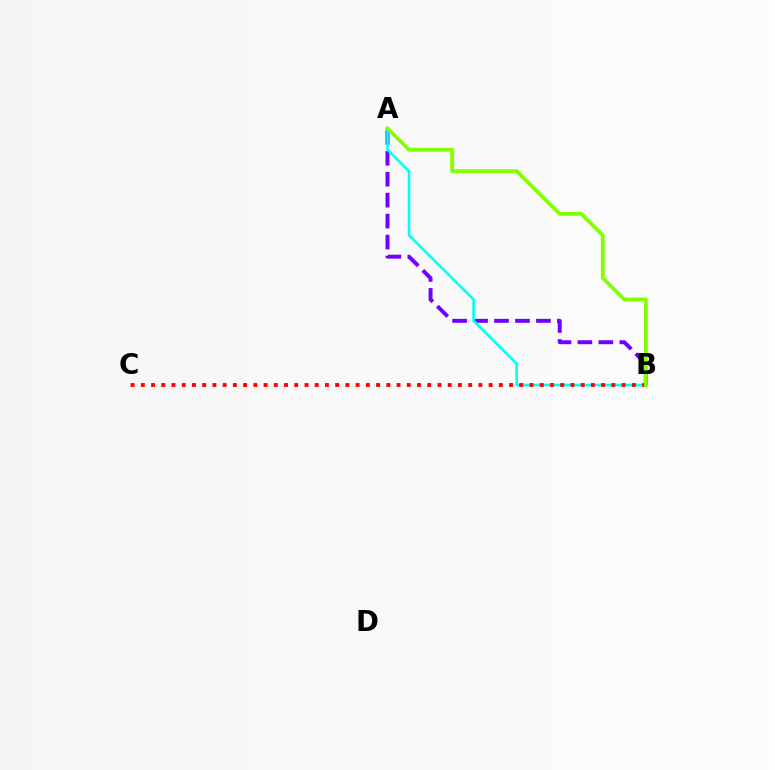{('A', 'B'): [{'color': '#7200ff', 'line_style': 'dashed', 'thickness': 2.85}, {'color': '#00fff6', 'line_style': 'solid', 'thickness': 1.86}, {'color': '#84ff00', 'line_style': 'solid', 'thickness': 2.73}], ('B', 'C'): [{'color': '#ff0000', 'line_style': 'dotted', 'thickness': 2.78}]}